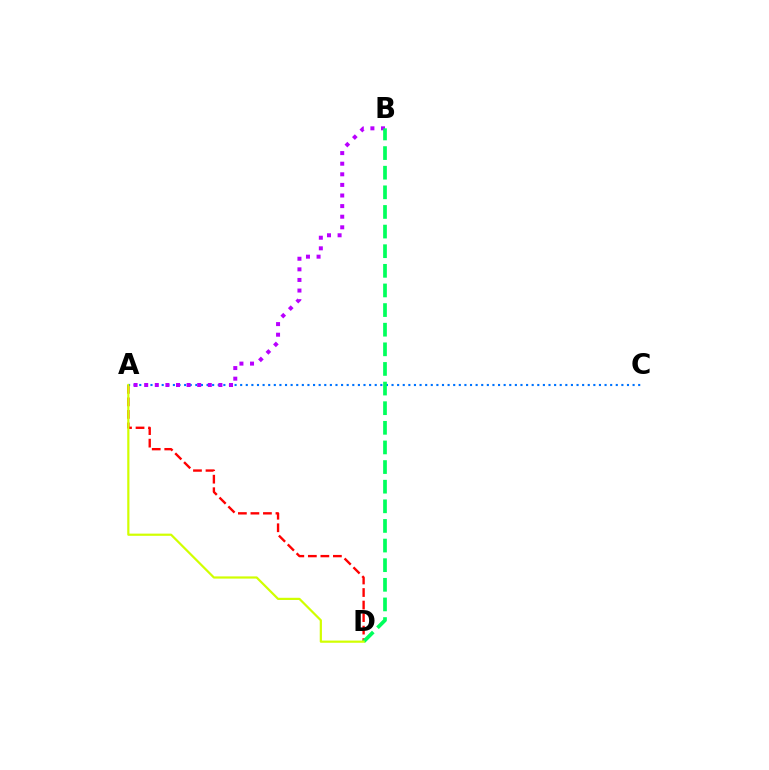{('A', 'D'): [{'color': '#ff0000', 'line_style': 'dashed', 'thickness': 1.7}, {'color': '#d1ff00', 'line_style': 'solid', 'thickness': 1.59}], ('A', 'C'): [{'color': '#0074ff', 'line_style': 'dotted', 'thickness': 1.52}], ('A', 'B'): [{'color': '#b900ff', 'line_style': 'dotted', 'thickness': 2.88}], ('B', 'D'): [{'color': '#00ff5c', 'line_style': 'dashed', 'thickness': 2.67}]}